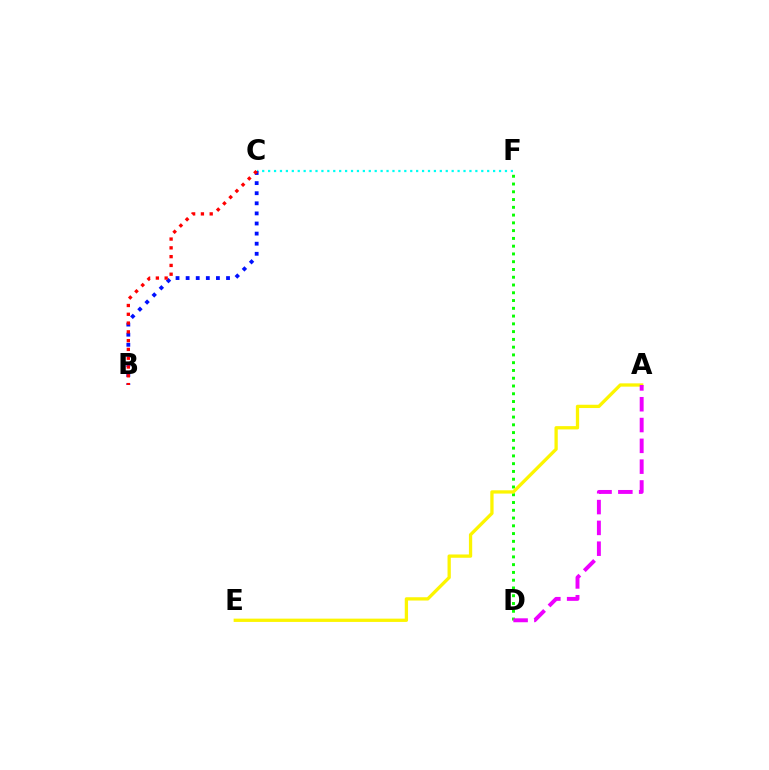{('D', 'F'): [{'color': '#08ff00', 'line_style': 'dotted', 'thickness': 2.11}], ('C', 'F'): [{'color': '#00fff6', 'line_style': 'dotted', 'thickness': 1.61}], ('A', 'E'): [{'color': '#fcf500', 'line_style': 'solid', 'thickness': 2.37}], ('B', 'C'): [{'color': '#0010ff', 'line_style': 'dotted', 'thickness': 2.74}, {'color': '#ff0000', 'line_style': 'dotted', 'thickness': 2.39}], ('A', 'D'): [{'color': '#ee00ff', 'line_style': 'dashed', 'thickness': 2.83}]}